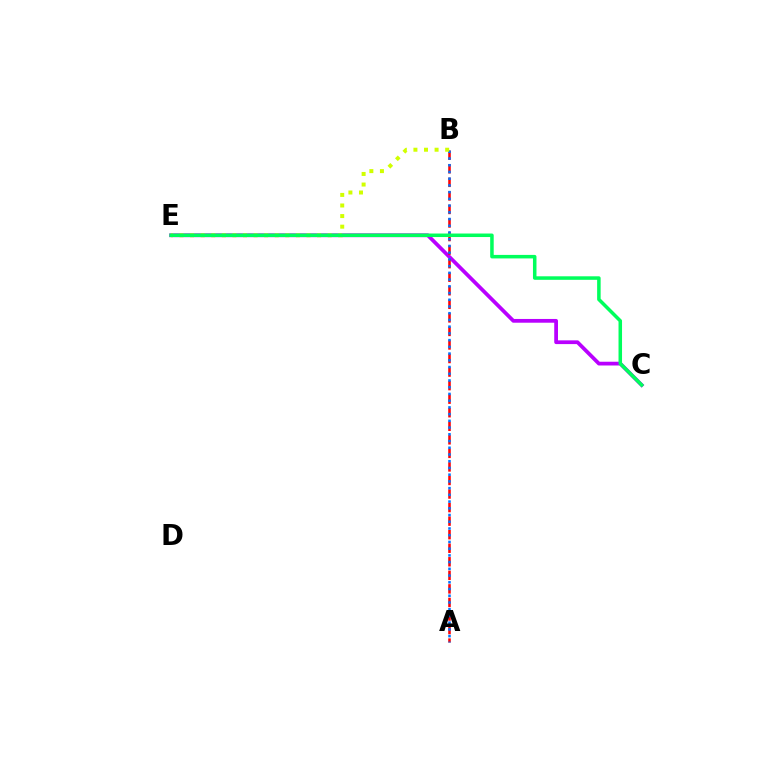{('C', 'E'): [{'color': '#b900ff', 'line_style': 'solid', 'thickness': 2.7}, {'color': '#00ff5c', 'line_style': 'solid', 'thickness': 2.53}], ('A', 'B'): [{'color': '#ff0000', 'line_style': 'dashed', 'thickness': 1.84}, {'color': '#0074ff', 'line_style': 'dotted', 'thickness': 1.83}], ('B', 'E'): [{'color': '#d1ff00', 'line_style': 'dotted', 'thickness': 2.88}]}